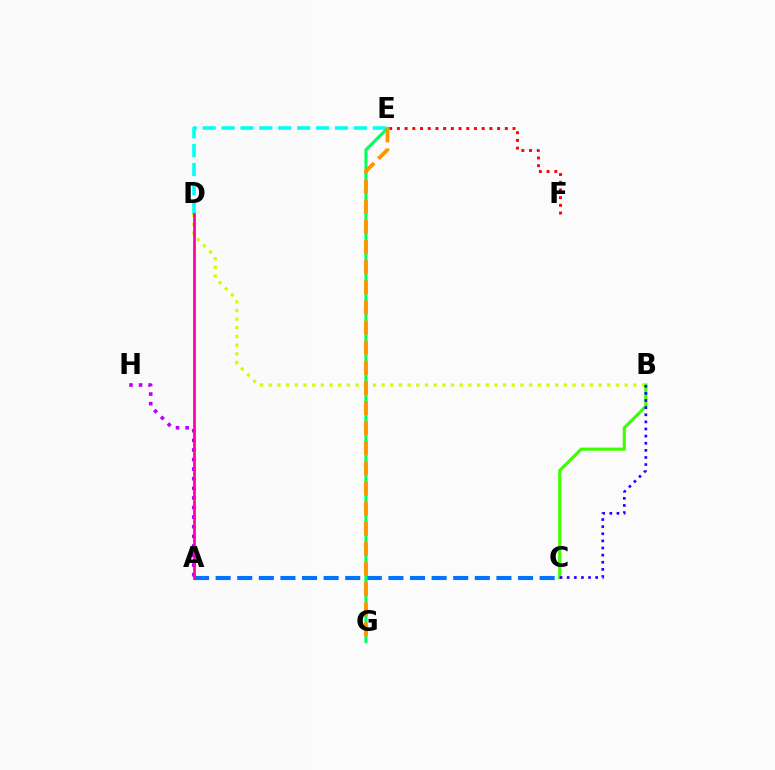{('A', 'C'): [{'color': '#0074ff', 'line_style': 'dashed', 'thickness': 2.93}], ('B', 'D'): [{'color': '#d1ff00', 'line_style': 'dotted', 'thickness': 2.36}], ('A', 'H'): [{'color': '#b900ff', 'line_style': 'dotted', 'thickness': 2.61}], ('D', 'E'): [{'color': '#00fff6', 'line_style': 'dashed', 'thickness': 2.57}], ('E', 'F'): [{'color': '#ff0000', 'line_style': 'dotted', 'thickness': 2.09}], ('B', 'C'): [{'color': '#3dff00', 'line_style': 'solid', 'thickness': 2.26}, {'color': '#2500ff', 'line_style': 'dotted', 'thickness': 1.93}], ('E', 'G'): [{'color': '#00ff5c', 'line_style': 'solid', 'thickness': 2.18}, {'color': '#ff9400', 'line_style': 'dashed', 'thickness': 2.73}], ('A', 'D'): [{'color': '#ff00ac', 'line_style': 'solid', 'thickness': 1.98}]}